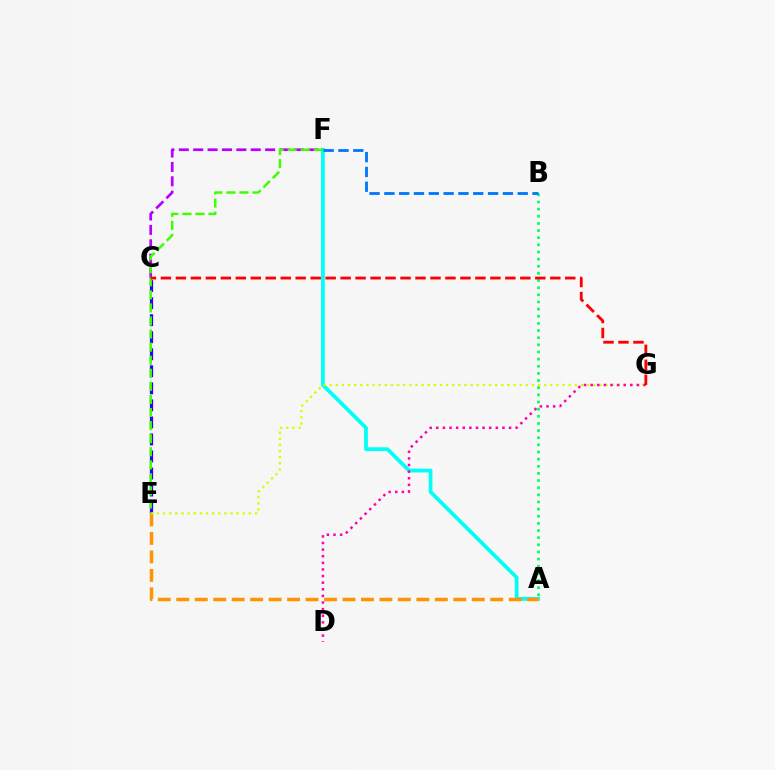{('C', 'F'): [{'color': '#b900ff', 'line_style': 'dashed', 'thickness': 1.95}], ('A', 'F'): [{'color': '#00fff6', 'line_style': 'solid', 'thickness': 2.71}], ('C', 'E'): [{'color': '#2500ff', 'line_style': 'dashed', 'thickness': 2.31}], ('A', 'B'): [{'color': '#00ff5c', 'line_style': 'dotted', 'thickness': 1.94}], ('A', 'E'): [{'color': '#ff9400', 'line_style': 'dashed', 'thickness': 2.51}], ('E', 'G'): [{'color': '#d1ff00', 'line_style': 'dotted', 'thickness': 1.67}], ('B', 'F'): [{'color': '#0074ff', 'line_style': 'dashed', 'thickness': 2.01}], ('E', 'F'): [{'color': '#3dff00', 'line_style': 'dashed', 'thickness': 1.78}], ('D', 'G'): [{'color': '#ff00ac', 'line_style': 'dotted', 'thickness': 1.8}], ('C', 'G'): [{'color': '#ff0000', 'line_style': 'dashed', 'thickness': 2.03}]}